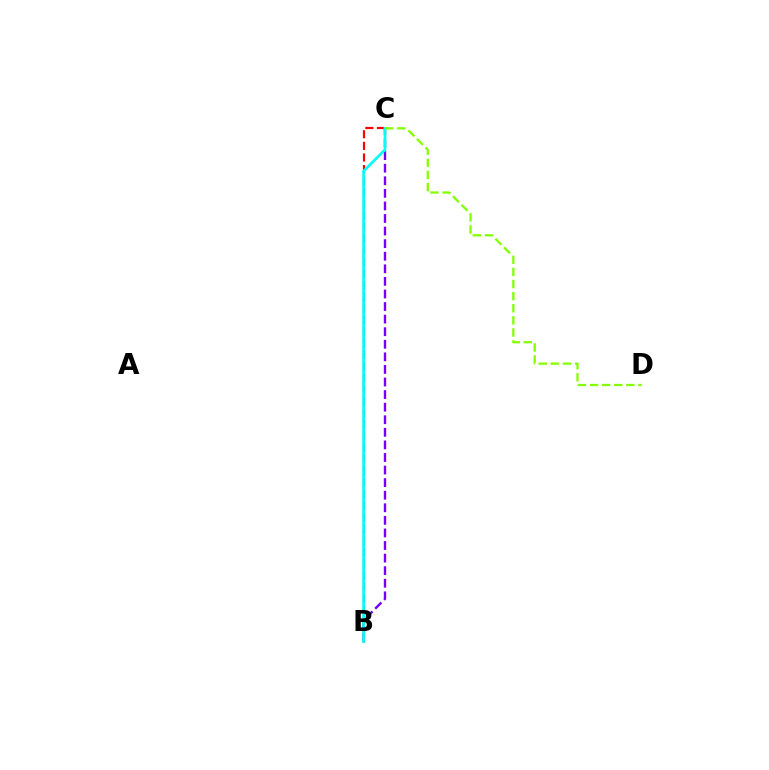{('B', 'C'): [{'color': '#7200ff', 'line_style': 'dashed', 'thickness': 1.71}, {'color': '#ff0000', 'line_style': 'dashed', 'thickness': 1.58}, {'color': '#00fff6', 'line_style': 'solid', 'thickness': 1.93}], ('C', 'D'): [{'color': '#84ff00', 'line_style': 'dashed', 'thickness': 1.65}]}